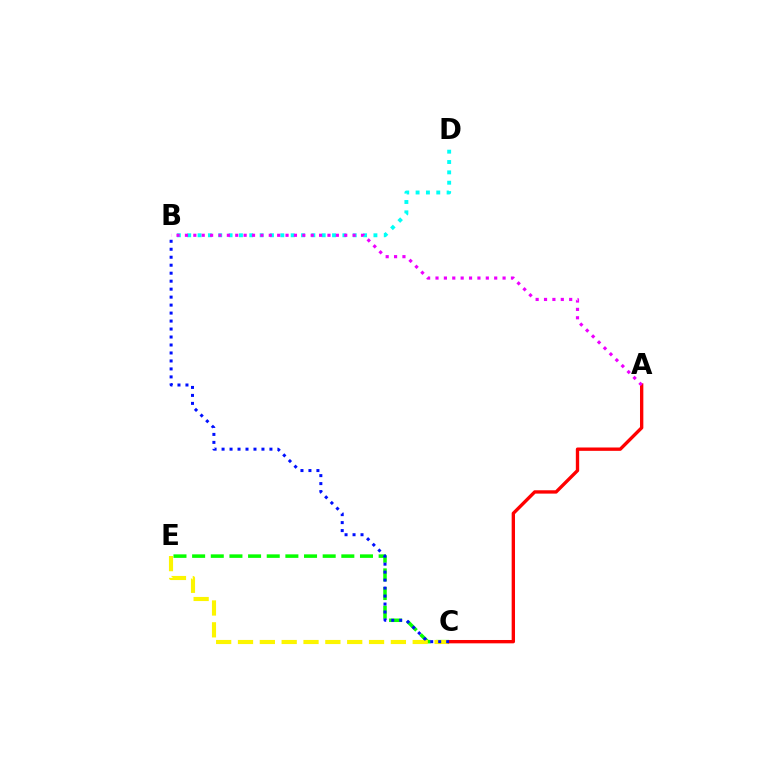{('C', 'E'): [{'color': '#08ff00', 'line_style': 'dashed', 'thickness': 2.53}, {'color': '#fcf500', 'line_style': 'dashed', 'thickness': 2.97}], ('B', 'D'): [{'color': '#00fff6', 'line_style': 'dotted', 'thickness': 2.81}], ('A', 'C'): [{'color': '#ff0000', 'line_style': 'solid', 'thickness': 2.41}], ('B', 'C'): [{'color': '#0010ff', 'line_style': 'dotted', 'thickness': 2.17}], ('A', 'B'): [{'color': '#ee00ff', 'line_style': 'dotted', 'thickness': 2.28}]}